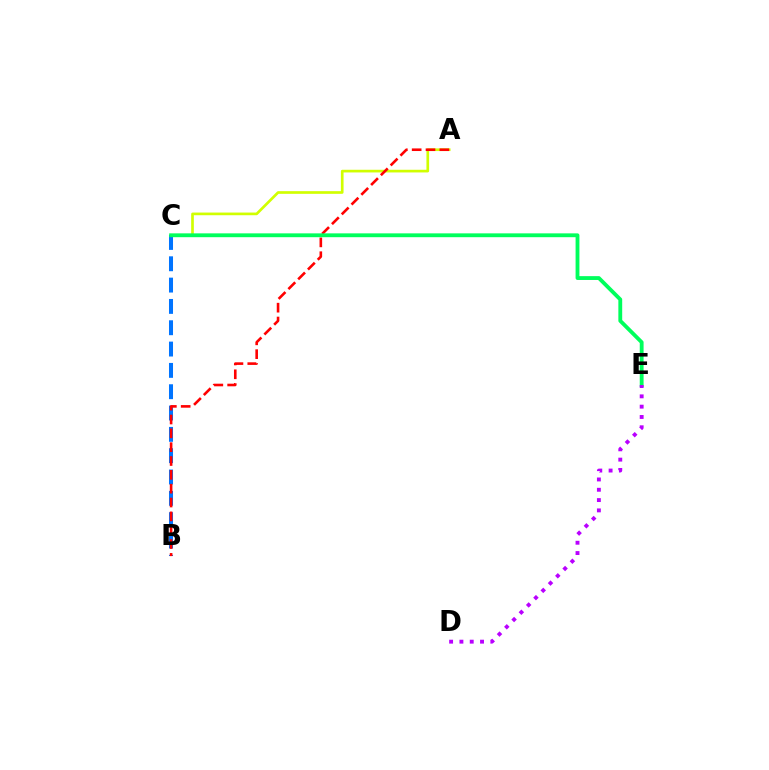{('A', 'C'): [{'color': '#d1ff00', 'line_style': 'solid', 'thickness': 1.92}], ('B', 'C'): [{'color': '#0074ff', 'line_style': 'dashed', 'thickness': 2.9}], ('A', 'B'): [{'color': '#ff0000', 'line_style': 'dashed', 'thickness': 1.88}], ('C', 'E'): [{'color': '#00ff5c', 'line_style': 'solid', 'thickness': 2.76}], ('D', 'E'): [{'color': '#b900ff', 'line_style': 'dotted', 'thickness': 2.8}]}